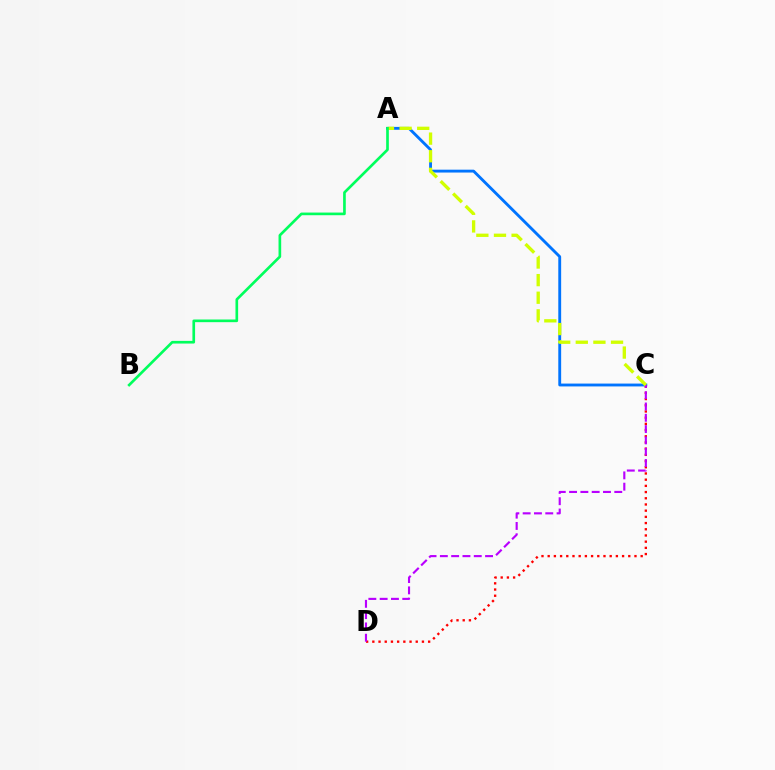{('A', 'C'): [{'color': '#0074ff', 'line_style': 'solid', 'thickness': 2.06}, {'color': '#d1ff00', 'line_style': 'dashed', 'thickness': 2.39}], ('C', 'D'): [{'color': '#ff0000', 'line_style': 'dotted', 'thickness': 1.68}, {'color': '#b900ff', 'line_style': 'dashed', 'thickness': 1.54}], ('A', 'B'): [{'color': '#00ff5c', 'line_style': 'solid', 'thickness': 1.92}]}